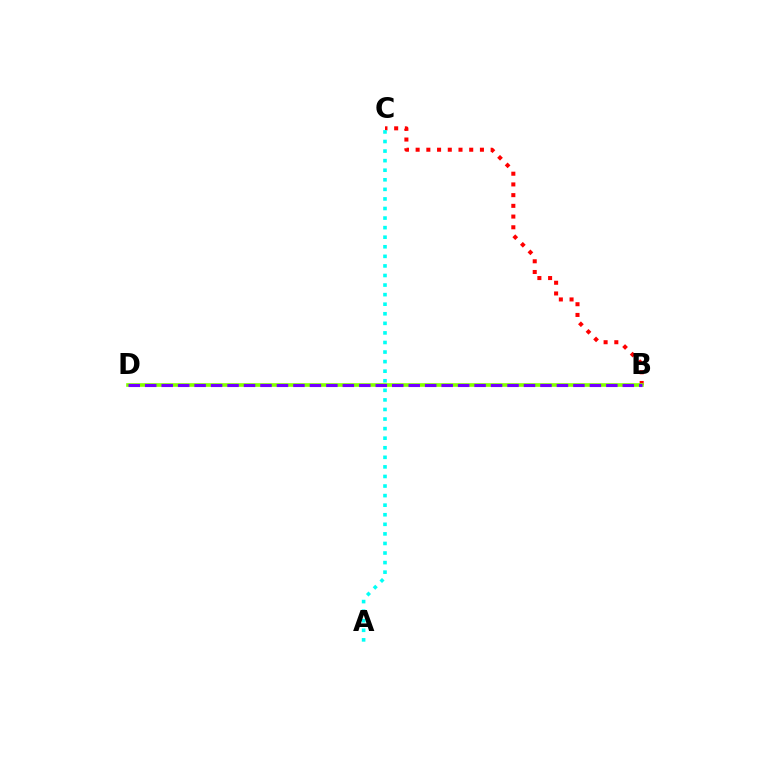{('B', 'C'): [{'color': '#ff0000', 'line_style': 'dotted', 'thickness': 2.91}], ('A', 'C'): [{'color': '#00fff6', 'line_style': 'dotted', 'thickness': 2.6}], ('B', 'D'): [{'color': '#84ff00', 'line_style': 'solid', 'thickness': 2.61}, {'color': '#7200ff', 'line_style': 'dashed', 'thickness': 2.24}]}